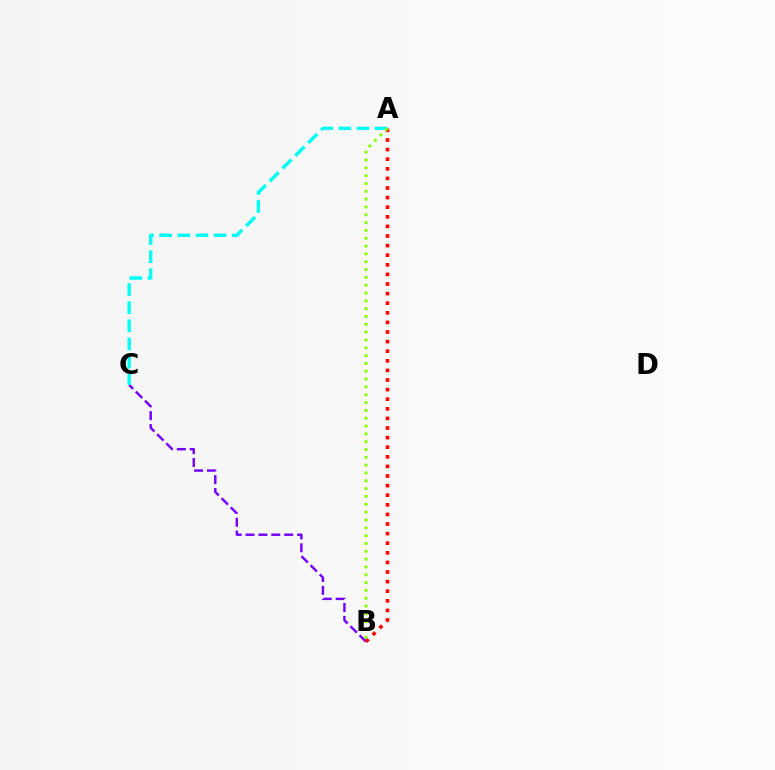{('B', 'C'): [{'color': '#7200ff', 'line_style': 'dashed', 'thickness': 1.75}], ('A', 'B'): [{'color': '#ff0000', 'line_style': 'dotted', 'thickness': 2.61}, {'color': '#84ff00', 'line_style': 'dotted', 'thickness': 2.13}], ('A', 'C'): [{'color': '#00fff6', 'line_style': 'dashed', 'thickness': 2.47}]}